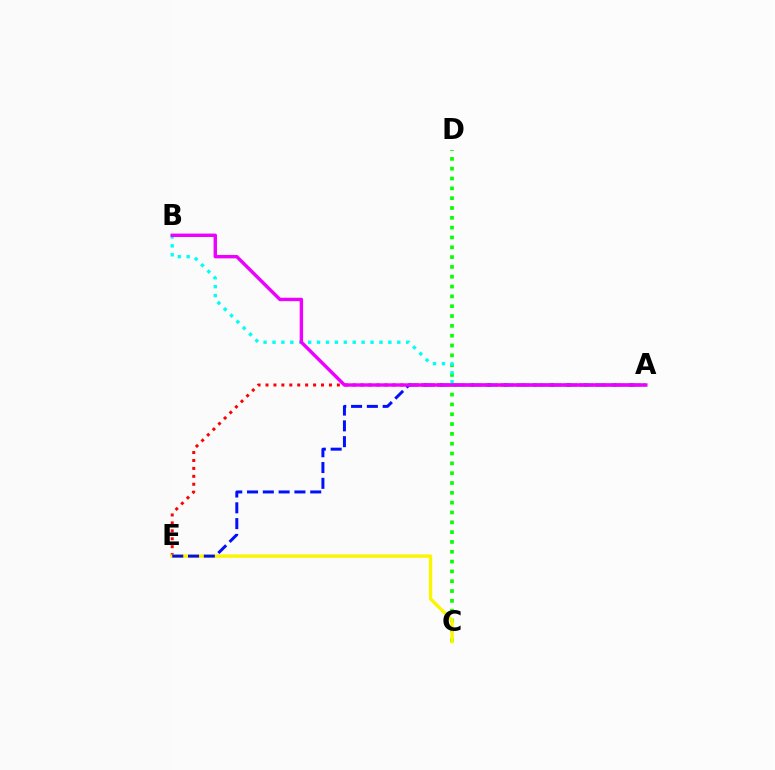{('A', 'E'): [{'color': '#ff0000', 'line_style': 'dotted', 'thickness': 2.15}, {'color': '#0010ff', 'line_style': 'dashed', 'thickness': 2.15}], ('C', 'D'): [{'color': '#08ff00', 'line_style': 'dotted', 'thickness': 2.67}], ('C', 'E'): [{'color': '#fcf500', 'line_style': 'solid', 'thickness': 2.42}], ('A', 'B'): [{'color': '#00fff6', 'line_style': 'dotted', 'thickness': 2.42}, {'color': '#ee00ff', 'line_style': 'solid', 'thickness': 2.46}]}